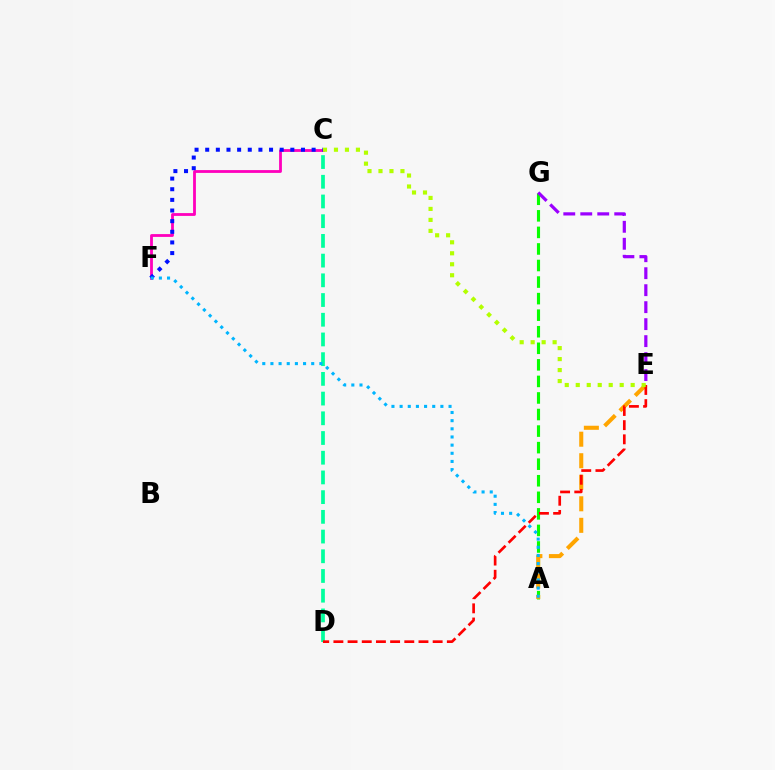{('A', 'G'): [{'color': '#08ff00', 'line_style': 'dashed', 'thickness': 2.25}], ('C', 'F'): [{'color': '#ff00bd', 'line_style': 'solid', 'thickness': 2.02}, {'color': '#0010ff', 'line_style': 'dotted', 'thickness': 2.89}], ('C', 'D'): [{'color': '#00ff9d', 'line_style': 'dashed', 'thickness': 2.68}], ('E', 'G'): [{'color': '#9b00ff', 'line_style': 'dashed', 'thickness': 2.31}], ('A', 'E'): [{'color': '#ffa500', 'line_style': 'dashed', 'thickness': 2.93}], ('D', 'E'): [{'color': '#ff0000', 'line_style': 'dashed', 'thickness': 1.93}], ('C', 'E'): [{'color': '#b3ff00', 'line_style': 'dotted', 'thickness': 2.98}], ('A', 'F'): [{'color': '#00b5ff', 'line_style': 'dotted', 'thickness': 2.22}]}